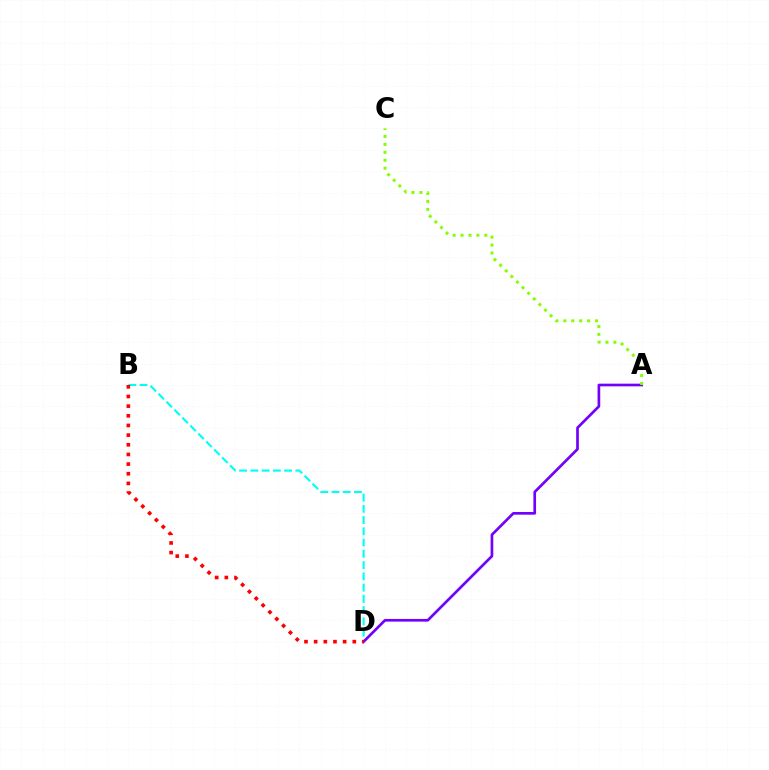{('B', 'D'): [{'color': '#00fff6', 'line_style': 'dashed', 'thickness': 1.53}, {'color': '#ff0000', 'line_style': 'dotted', 'thickness': 2.62}], ('A', 'D'): [{'color': '#7200ff', 'line_style': 'solid', 'thickness': 1.93}], ('A', 'C'): [{'color': '#84ff00', 'line_style': 'dotted', 'thickness': 2.16}]}